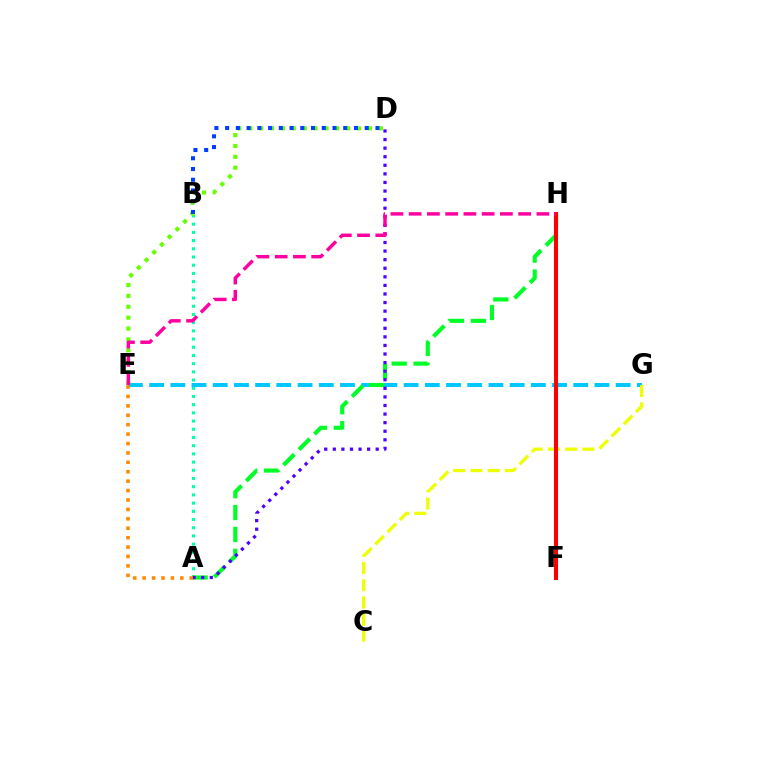{('A', 'B'): [{'color': '#00ffaf', 'line_style': 'dotted', 'thickness': 2.23}], ('E', 'G'): [{'color': '#00c7ff', 'line_style': 'dashed', 'thickness': 2.88}], ('D', 'E'): [{'color': '#66ff00', 'line_style': 'dotted', 'thickness': 2.96}], ('A', 'H'): [{'color': '#00ff27', 'line_style': 'dashed', 'thickness': 2.97}], ('B', 'D'): [{'color': '#003fff', 'line_style': 'dotted', 'thickness': 2.92}], ('A', 'D'): [{'color': '#4f00ff', 'line_style': 'dotted', 'thickness': 2.33}], ('C', 'G'): [{'color': '#eeff00', 'line_style': 'dashed', 'thickness': 2.35}], ('F', 'H'): [{'color': '#d600ff', 'line_style': 'dashed', 'thickness': 2.86}, {'color': '#ff0000', 'line_style': 'solid', 'thickness': 2.92}], ('A', 'E'): [{'color': '#ff8800', 'line_style': 'dotted', 'thickness': 2.56}], ('E', 'H'): [{'color': '#ff00a0', 'line_style': 'dashed', 'thickness': 2.48}]}